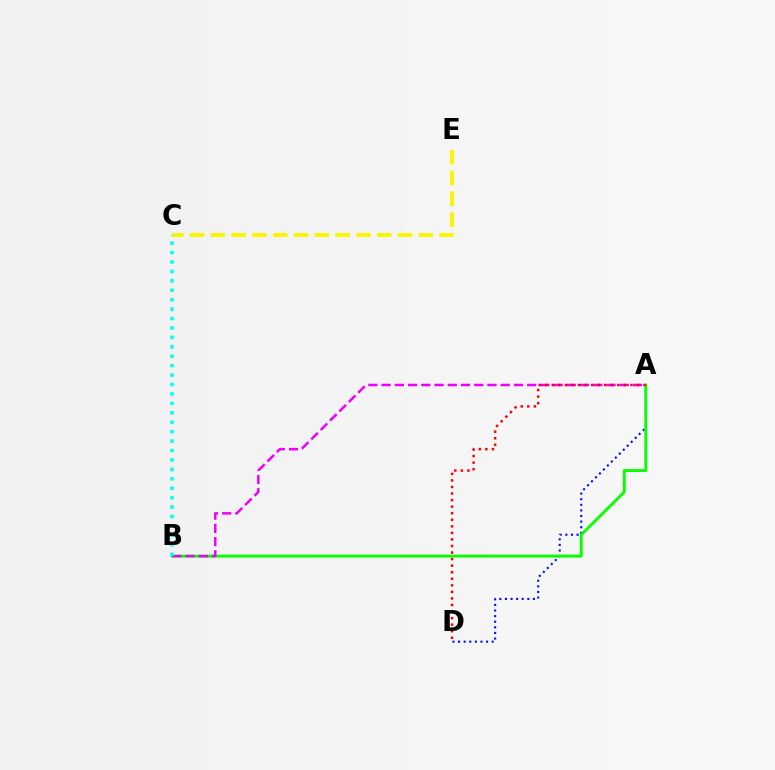{('A', 'D'): [{'color': '#0010ff', 'line_style': 'dotted', 'thickness': 1.52}, {'color': '#ff0000', 'line_style': 'dotted', 'thickness': 1.78}], ('C', 'E'): [{'color': '#fcf500', 'line_style': 'dashed', 'thickness': 2.82}], ('A', 'B'): [{'color': '#08ff00', 'line_style': 'solid', 'thickness': 2.07}, {'color': '#ee00ff', 'line_style': 'dashed', 'thickness': 1.8}], ('B', 'C'): [{'color': '#00fff6', 'line_style': 'dotted', 'thickness': 2.56}]}